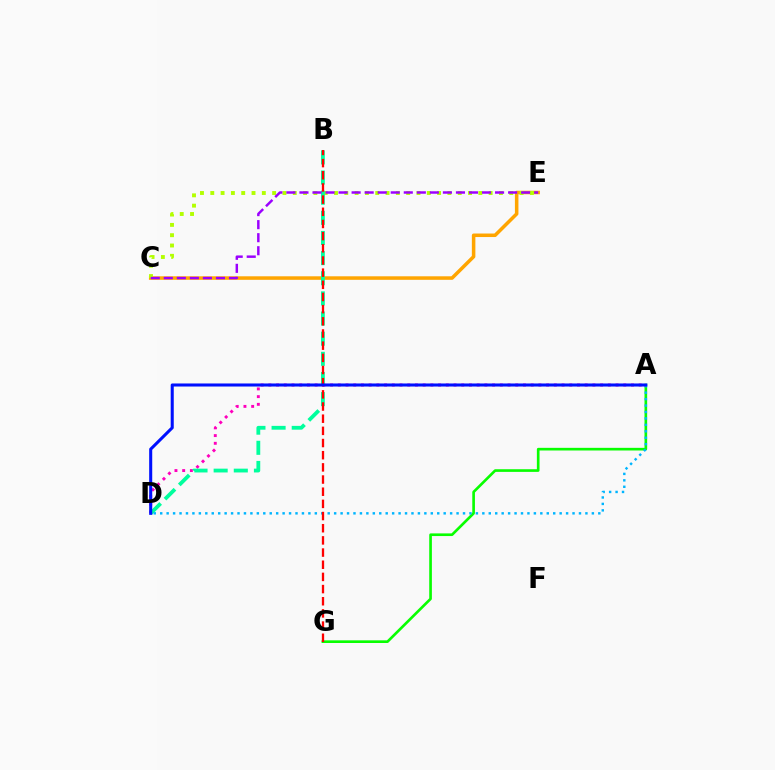{('A', 'D'): [{'color': '#ff00bd', 'line_style': 'dotted', 'thickness': 2.1}, {'color': '#00b5ff', 'line_style': 'dotted', 'thickness': 1.75}, {'color': '#0010ff', 'line_style': 'solid', 'thickness': 2.2}], ('C', 'E'): [{'color': '#ffa500', 'line_style': 'solid', 'thickness': 2.54}, {'color': '#b3ff00', 'line_style': 'dotted', 'thickness': 2.8}, {'color': '#9b00ff', 'line_style': 'dashed', 'thickness': 1.77}], ('B', 'D'): [{'color': '#00ff9d', 'line_style': 'dashed', 'thickness': 2.74}], ('A', 'G'): [{'color': '#08ff00', 'line_style': 'solid', 'thickness': 1.91}], ('B', 'G'): [{'color': '#ff0000', 'line_style': 'dashed', 'thickness': 1.65}]}